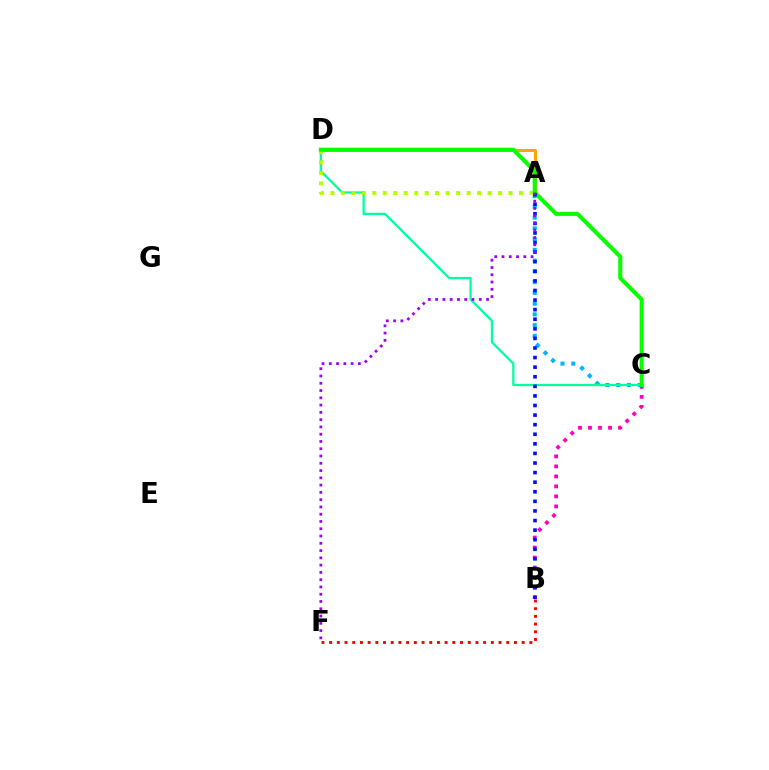{('A', 'D'): [{'color': '#ffa500', 'line_style': 'solid', 'thickness': 2.16}, {'color': '#b3ff00', 'line_style': 'dotted', 'thickness': 2.85}], ('A', 'C'): [{'color': '#00b5ff', 'line_style': 'dotted', 'thickness': 2.92}], ('B', 'C'): [{'color': '#ff00bd', 'line_style': 'dotted', 'thickness': 2.72}], ('C', 'D'): [{'color': '#00ff9d', 'line_style': 'solid', 'thickness': 1.64}, {'color': '#08ff00', 'line_style': 'solid', 'thickness': 2.93}], ('A', 'B'): [{'color': '#0010ff', 'line_style': 'dotted', 'thickness': 2.6}], ('A', 'F'): [{'color': '#9b00ff', 'line_style': 'dotted', 'thickness': 1.98}], ('B', 'F'): [{'color': '#ff0000', 'line_style': 'dotted', 'thickness': 2.09}]}